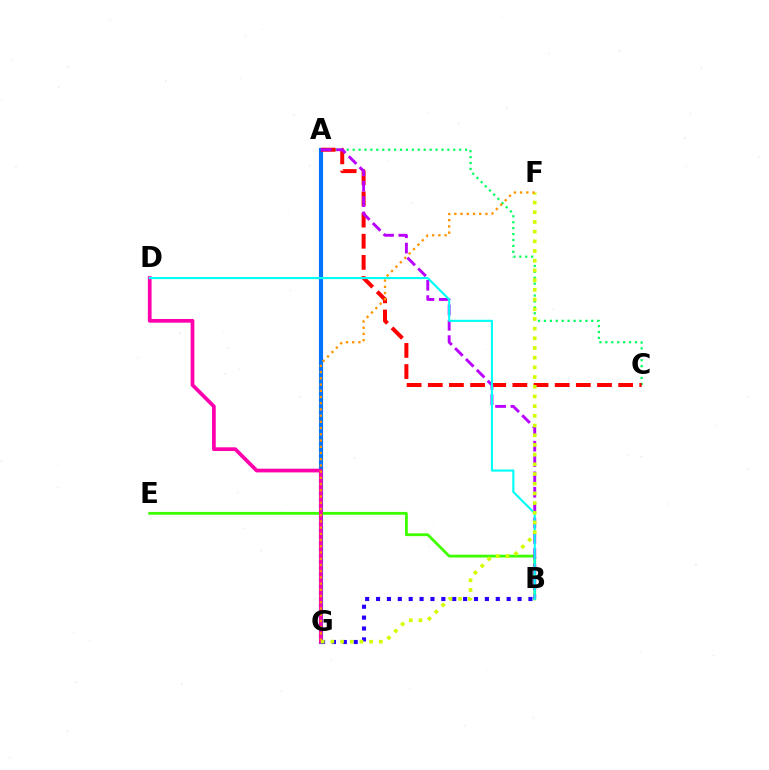{('A', 'C'): [{'color': '#00ff5c', 'line_style': 'dotted', 'thickness': 1.61}, {'color': '#ff0000', 'line_style': 'dashed', 'thickness': 2.87}], ('A', 'G'): [{'color': '#0074ff', 'line_style': 'solid', 'thickness': 2.96}], ('B', 'E'): [{'color': '#3dff00', 'line_style': 'solid', 'thickness': 2.03}], ('D', 'G'): [{'color': '#ff00ac', 'line_style': 'solid', 'thickness': 2.68}], ('A', 'B'): [{'color': '#b900ff', 'line_style': 'dashed', 'thickness': 2.09}], ('B', 'D'): [{'color': '#00fff6', 'line_style': 'solid', 'thickness': 1.53}], ('B', 'G'): [{'color': '#2500ff', 'line_style': 'dotted', 'thickness': 2.96}], ('F', 'G'): [{'color': '#d1ff00', 'line_style': 'dotted', 'thickness': 2.63}, {'color': '#ff9400', 'line_style': 'dotted', 'thickness': 1.69}]}